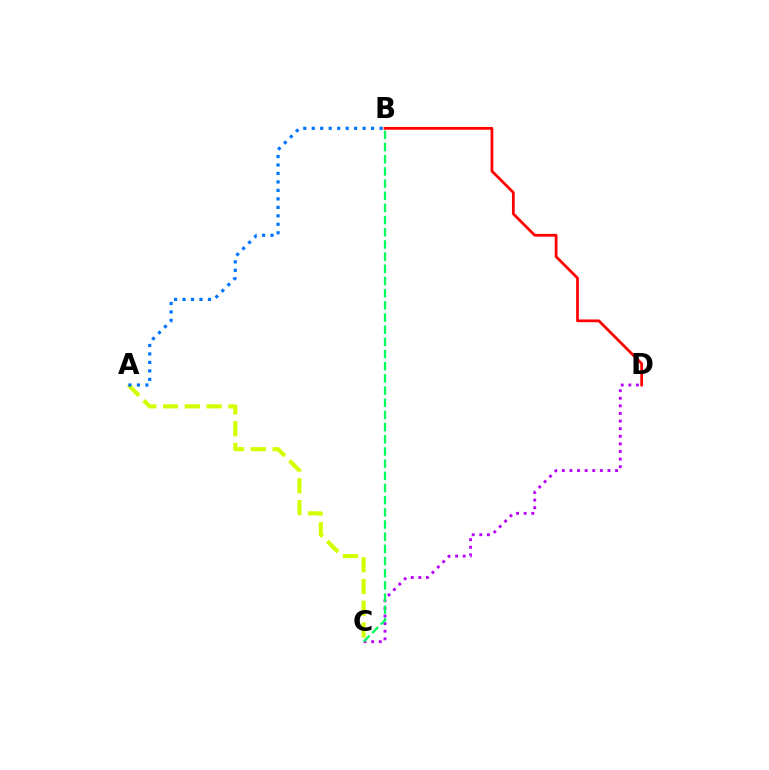{('A', 'C'): [{'color': '#d1ff00', 'line_style': 'dashed', 'thickness': 2.96}], ('C', 'D'): [{'color': '#b900ff', 'line_style': 'dotted', 'thickness': 2.07}], ('B', 'C'): [{'color': '#00ff5c', 'line_style': 'dashed', 'thickness': 1.65}], ('A', 'B'): [{'color': '#0074ff', 'line_style': 'dotted', 'thickness': 2.3}], ('B', 'D'): [{'color': '#ff0000', 'line_style': 'solid', 'thickness': 1.98}]}